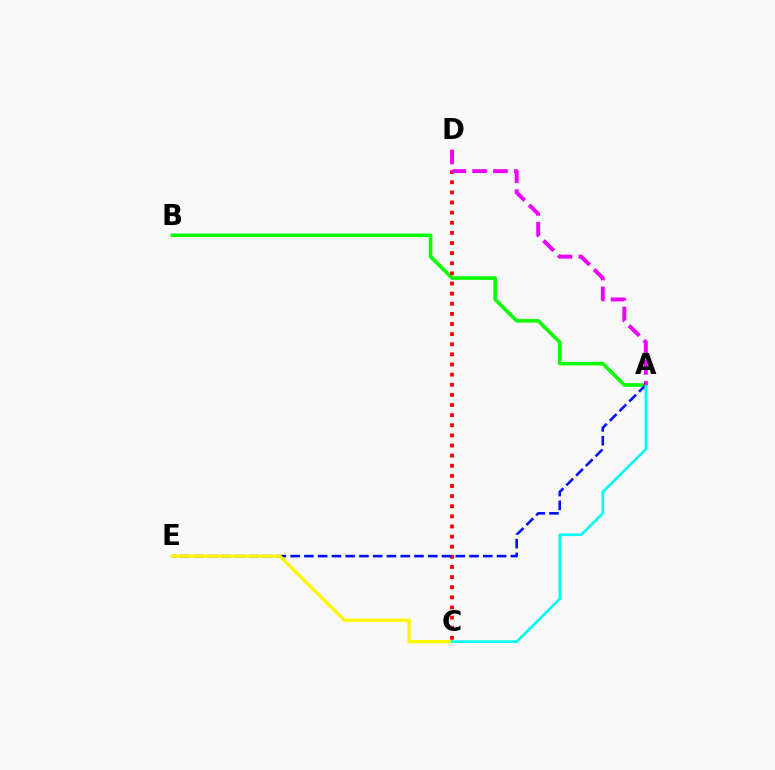{('A', 'B'): [{'color': '#08ff00', 'line_style': 'solid', 'thickness': 2.58}], ('C', 'D'): [{'color': '#ff0000', 'line_style': 'dotted', 'thickness': 2.75}], ('A', 'E'): [{'color': '#0010ff', 'line_style': 'dashed', 'thickness': 1.87}], ('C', 'E'): [{'color': '#fcf500', 'line_style': 'solid', 'thickness': 2.33}], ('A', 'C'): [{'color': '#00fff6', 'line_style': 'solid', 'thickness': 1.94}], ('A', 'D'): [{'color': '#ee00ff', 'line_style': 'dashed', 'thickness': 2.83}]}